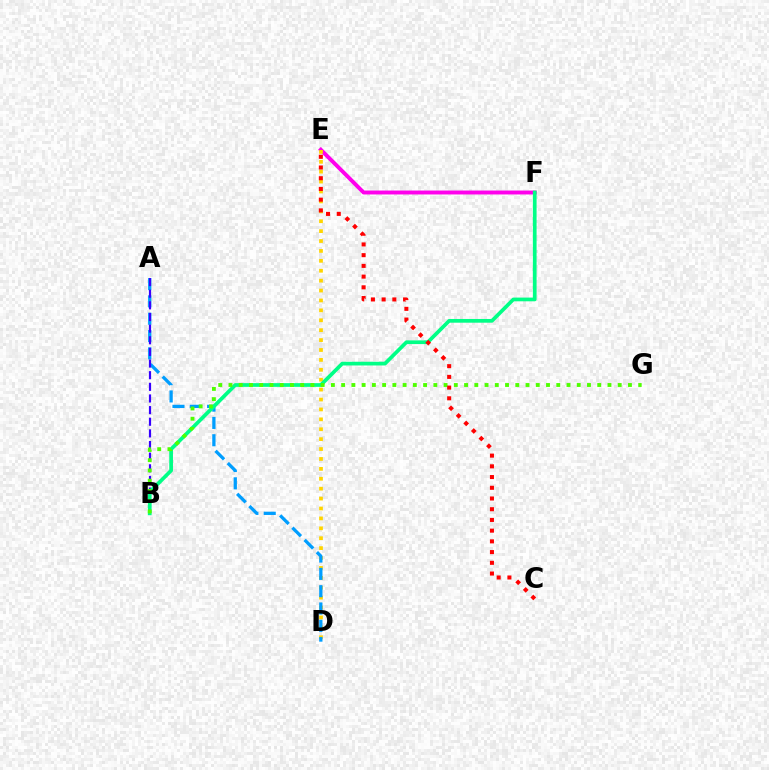{('E', 'F'): [{'color': '#ff00ed', 'line_style': 'solid', 'thickness': 2.82}], ('D', 'E'): [{'color': '#ffd500', 'line_style': 'dotted', 'thickness': 2.69}], ('A', 'D'): [{'color': '#009eff', 'line_style': 'dashed', 'thickness': 2.35}], ('A', 'B'): [{'color': '#3700ff', 'line_style': 'dashed', 'thickness': 1.58}], ('B', 'F'): [{'color': '#00ff86', 'line_style': 'solid', 'thickness': 2.68}], ('B', 'G'): [{'color': '#4fff00', 'line_style': 'dotted', 'thickness': 2.78}], ('C', 'E'): [{'color': '#ff0000', 'line_style': 'dotted', 'thickness': 2.91}]}